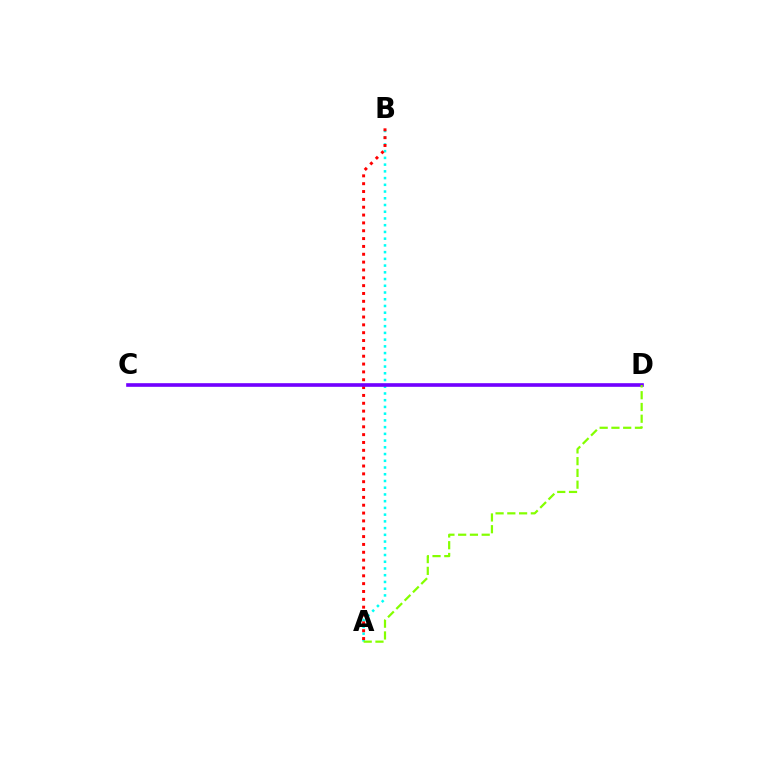{('A', 'B'): [{'color': '#00fff6', 'line_style': 'dotted', 'thickness': 1.83}, {'color': '#ff0000', 'line_style': 'dotted', 'thickness': 2.13}], ('C', 'D'): [{'color': '#7200ff', 'line_style': 'solid', 'thickness': 2.61}], ('A', 'D'): [{'color': '#84ff00', 'line_style': 'dashed', 'thickness': 1.6}]}